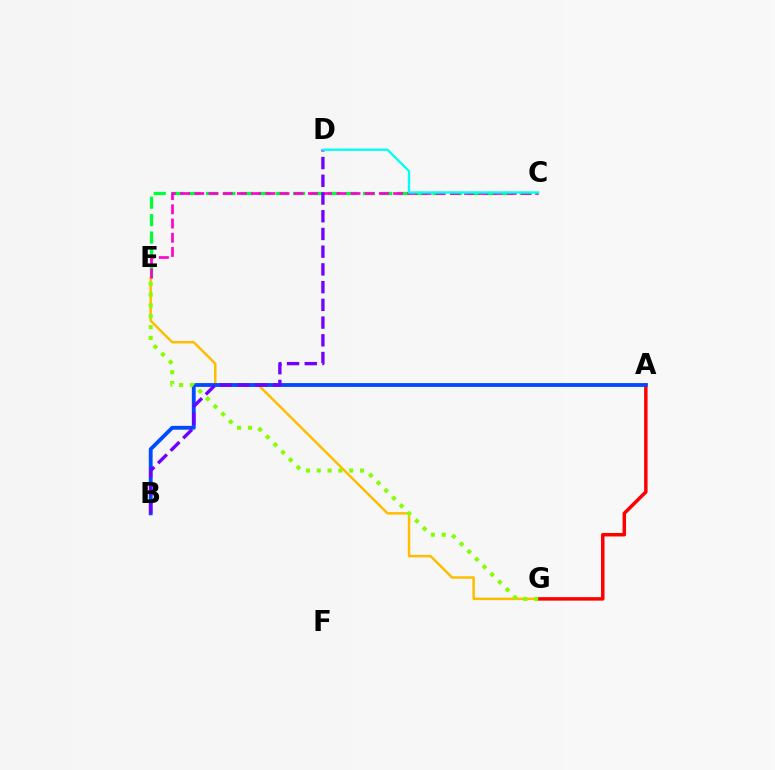{('C', 'E'): [{'color': '#00ff39', 'line_style': 'dashed', 'thickness': 2.37}, {'color': '#ff00cf', 'line_style': 'dashed', 'thickness': 1.93}], ('E', 'G'): [{'color': '#ffbd00', 'line_style': 'solid', 'thickness': 1.79}, {'color': '#84ff00', 'line_style': 'dotted', 'thickness': 2.94}], ('A', 'G'): [{'color': '#ff0000', 'line_style': 'solid', 'thickness': 2.51}], ('A', 'B'): [{'color': '#004bff', 'line_style': 'solid', 'thickness': 2.76}], ('B', 'D'): [{'color': '#7200ff', 'line_style': 'dashed', 'thickness': 2.41}], ('C', 'D'): [{'color': '#00fff6', 'line_style': 'solid', 'thickness': 1.66}]}